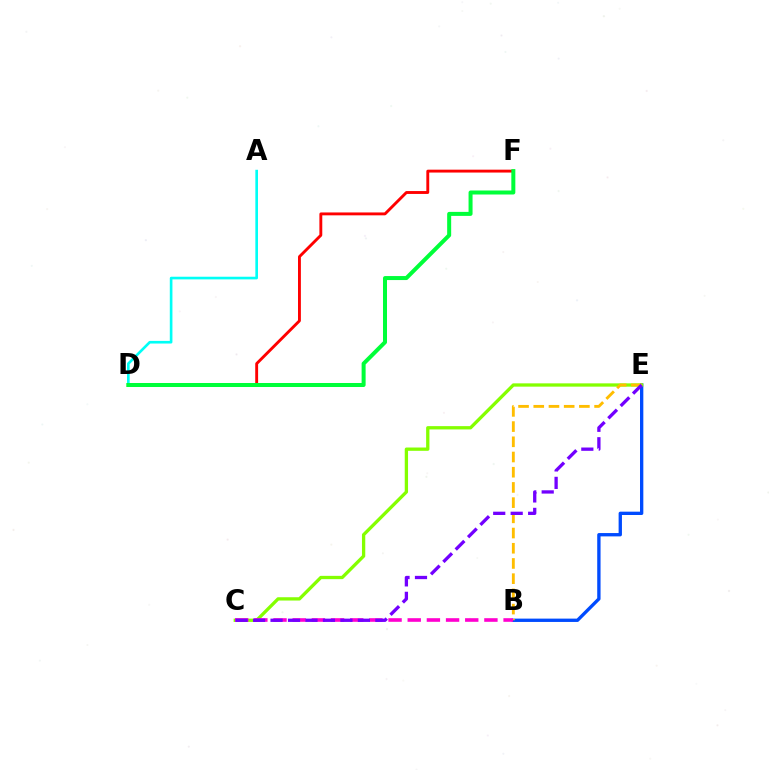{('B', 'E'): [{'color': '#004bff', 'line_style': 'solid', 'thickness': 2.4}, {'color': '#ffbd00', 'line_style': 'dashed', 'thickness': 2.07}], ('A', 'D'): [{'color': '#00fff6', 'line_style': 'solid', 'thickness': 1.9}], ('C', 'E'): [{'color': '#84ff00', 'line_style': 'solid', 'thickness': 2.38}, {'color': '#7200ff', 'line_style': 'dashed', 'thickness': 2.37}], ('B', 'C'): [{'color': '#ff00cf', 'line_style': 'dashed', 'thickness': 2.6}], ('D', 'F'): [{'color': '#ff0000', 'line_style': 'solid', 'thickness': 2.07}, {'color': '#00ff39', 'line_style': 'solid', 'thickness': 2.88}]}